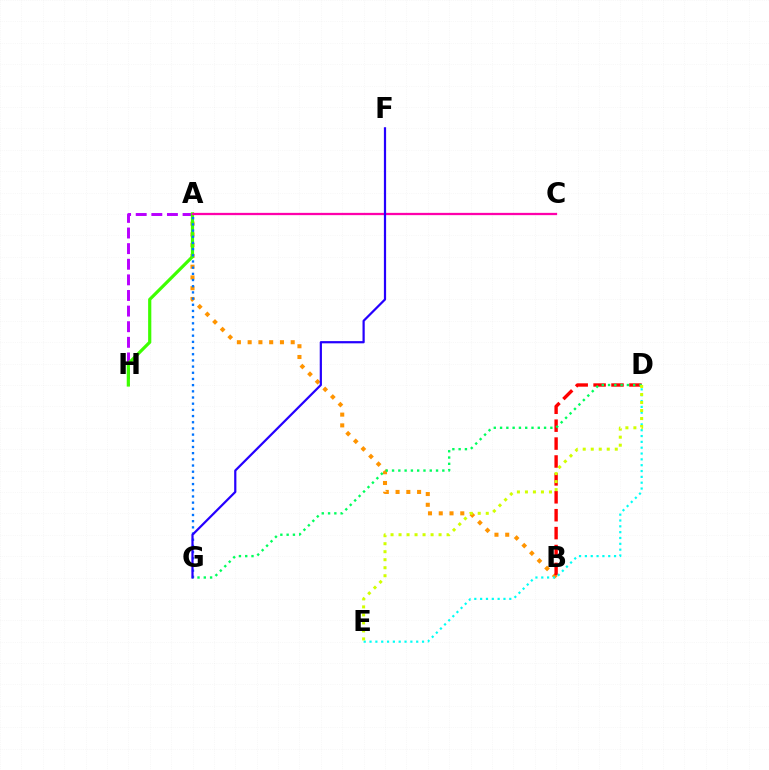{('A', 'B'): [{'color': '#ff9400', 'line_style': 'dotted', 'thickness': 2.92}], ('A', 'H'): [{'color': '#b900ff', 'line_style': 'dashed', 'thickness': 2.12}, {'color': '#3dff00', 'line_style': 'solid', 'thickness': 2.3}], ('A', 'G'): [{'color': '#0074ff', 'line_style': 'dotted', 'thickness': 1.68}], ('B', 'D'): [{'color': '#ff0000', 'line_style': 'dashed', 'thickness': 2.43}], ('D', 'E'): [{'color': '#00fff6', 'line_style': 'dotted', 'thickness': 1.58}, {'color': '#d1ff00', 'line_style': 'dotted', 'thickness': 2.18}], ('A', 'C'): [{'color': '#ff00ac', 'line_style': 'solid', 'thickness': 1.64}], ('D', 'G'): [{'color': '#00ff5c', 'line_style': 'dotted', 'thickness': 1.71}], ('F', 'G'): [{'color': '#2500ff', 'line_style': 'solid', 'thickness': 1.6}]}